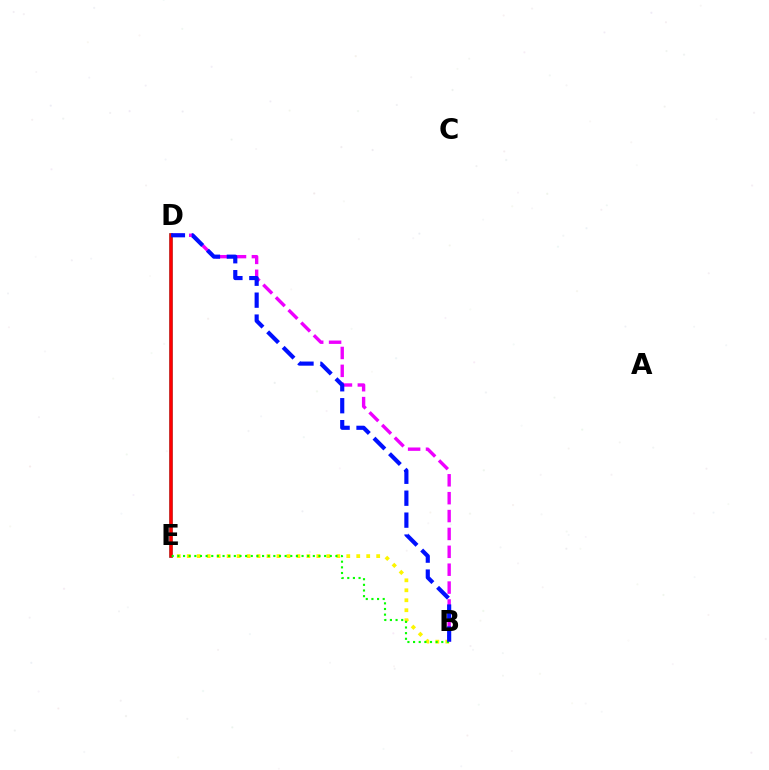{('D', 'E'): [{'color': '#00fff6', 'line_style': 'solid', 'thickness': 2.72}, {'color': '#ff0000', 'line_style': 'solid', 'thickness': 2.56}], ('B', 'D'): [{'color': '#ee00ff', 'line_style': 'dashed', 'thickness': 2.43}, {'color': '#0010ff', 'line_style': 'dashed', 'thickness': 2.98}], ('B', 'E'): [{'color': '#fcf500', 'line_style': 'dotted', 'thickness': 2.71}, {'color': '#08ff00', 'line_style': 'dotted', 'thickness': 1.53}]}